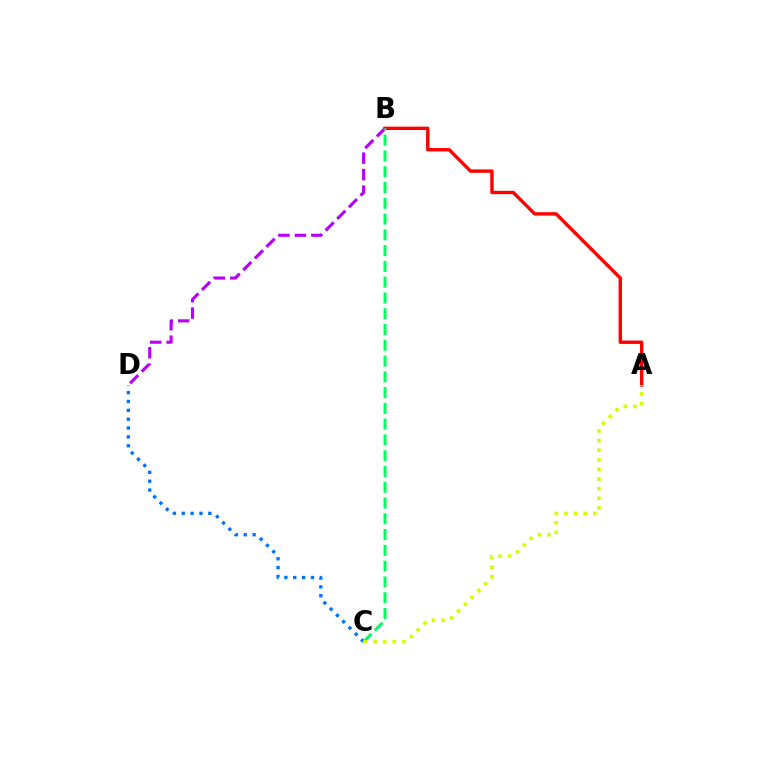{('C', 'D'): [{'color': '#0074ff', 'line_style': 'dotted', 'thickness': 2.41}], ('B', 'D'): [{'color': '#b900ff', 'line_style': 'dashed', 'thickness': 2.24}], ('A', 'B'): [{'color': '#ff0000', 'line_style': 'solid', 'thickness': 2.44}], ('B', 'C'): [{'color': '#00ff5c', 'line_style': 'dashed', 'thickness': 2.14}], ('A', 'C'): [{'color': '#d1ff00', 'line_style': 'dotted', 'thickness': 2.61}]}